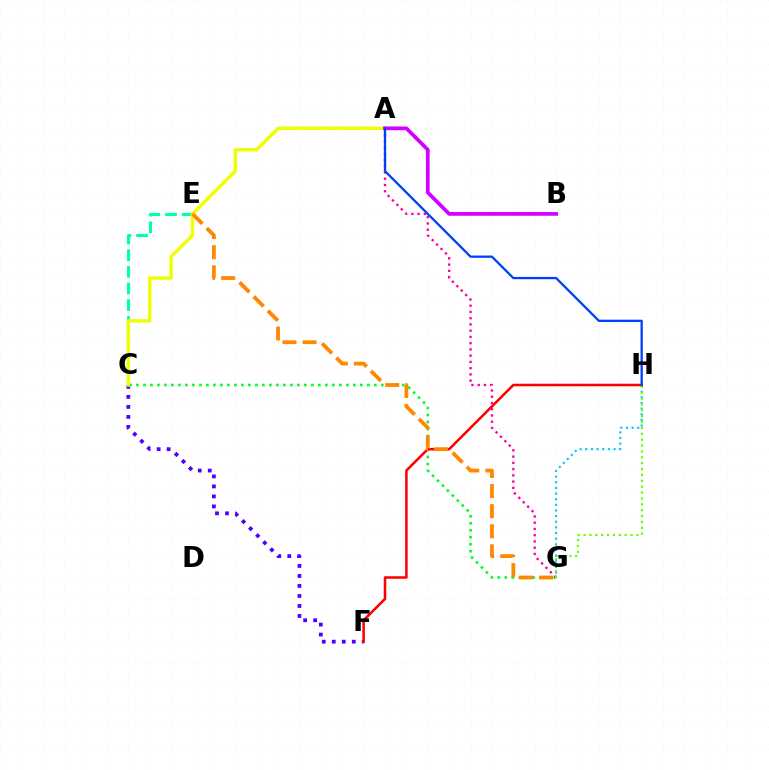{('C', 'F'): [{'color': '#4f00ff', 'line_style': 'dotted', 'thickness': 2.72}], ('C', 'E'): [{'color': '#00ffaf', 'line_style': 'dashed', 'thickness': 2.26}], ('C', 'G'): [{'color': '#00ff27', 'line_style': 'dotted', 'thickness': 1.9}], ('G', 'H'): [{'color': '#00c7ff', 'line_style': 'dotted', 'thickness': 1.53}, {'color': '#66ff00', 'line_style': 'dotted', 'thickness': 1.6}], ('F', 'H'): [{'color': '#ff0000', 'line_style': 'solid', 'thickness': 1.83}], ('A', 'C'): [{'color': '#eeff00', 'line_style': 'solid', 'thickness': 2.43}], ('A', 'G'): [{'color': '#ff00a0', 'line_style': 'dotted', 'thickness': 1.7}], ('A', 'B'): [{'color': '#d600ff', 'line_style': 'solid', 'thickness': 2.7}], ('E', 'G'): [{'color': '#ff8800', 'line_style': 'dashed', 'thickness': 2.73}], ('A', 'H'): [{'color': '#003fff', 'line_style': 'solid', 'thickness': 1.65}]}